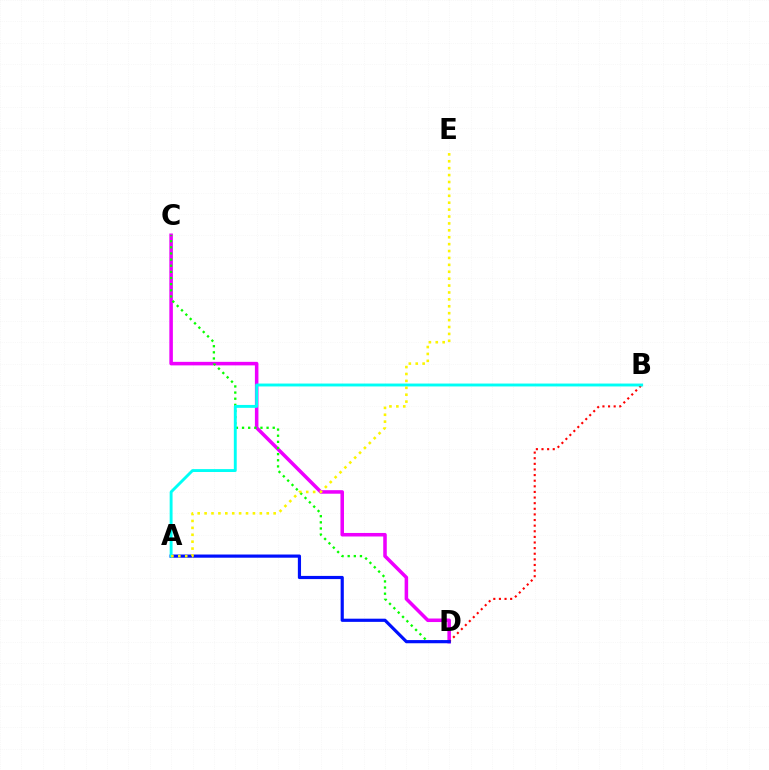{('C', 'D'): [{'color': '#ee00ff', 'line_style': 'solid', 'thickness': 2.54}, {'color': '#08ff00', 'line_style': 'dotted', 'thickness': 1.67}], ('B', 'D'): [{'color': '#ff0000', 'line_style': 'dotted', 'thickness': 1.53}], ('A', 'D'): [{'color': '#0010ff', 'line_style': 'solid', 'thickness': 2.29}], ('A', 'B'): [{'color': '#00fff6', 'line_style': 'solid', 'thickness': 2.09}], ('A', 'E'): [{'color': '#fcf500', 'line_style': 'dotted', 'thickness': 1.88}]}